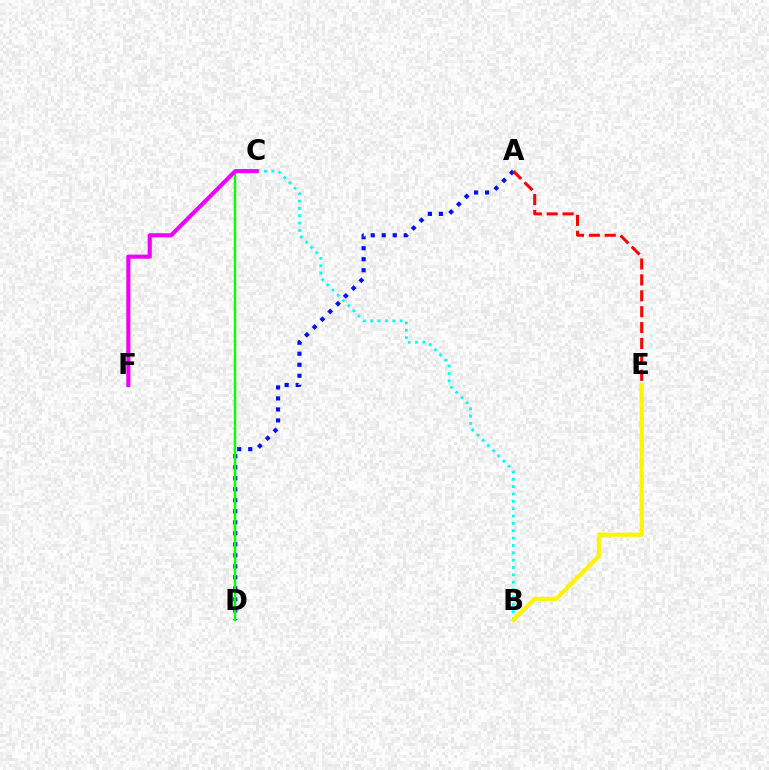{('B', 'C'): [{'color': '#00fff6', 'line_style': 'dotted', 'thickness': 2.0}], ('A', 'D'): [{'color': '#0010ff', 'line_style': 'dotted', 'thickness': 2.99}], ('C', 'D'): [{'color': '#08ff00', 'line_style': 'solid', 'thickness': 1.76}], ('B', 'E'): [{'color': '#fcf500', 'line_style': 'solid', 'thickness': 2.96}], ('C', 'F'): [{'color': '#ee00ff', 'line_style': 'solid', 'thickness': 2.95}], ('A', 'E'): [{'color': '#ff0000', 'line_style': 'dashed', 'thickness': 2.16}]}